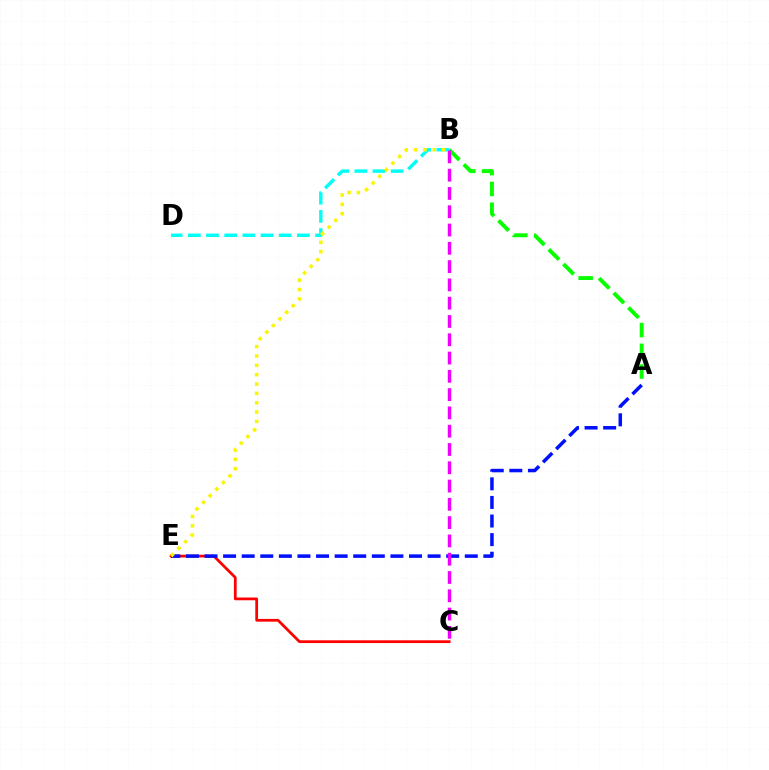{('C', 'E'): [{'color': '#ff0000', 'line_style': 'solid', 'thickness': 1.98}], ('A', 'B'): [{'color': '#08ff00', 'line_style': 'dashed', 'thickness': 2.82}], ('A', 'E'): [{'color': '#0010ff', 'line_style': 'dashed', 'thickness': 2.53}], ('B', 'D'): [{'color': '#00fff6', 'line_style': 'dashed', 'thickness': 2.47}], ('B', 'E'): [{'color': '#fcf500', 'line_style': 'dotted', 'thickness': 2.54}], ('B', 'C'): [{'color': '#ee00ff', 'line_style': 'dashed', 'thickness': 2.48}]}